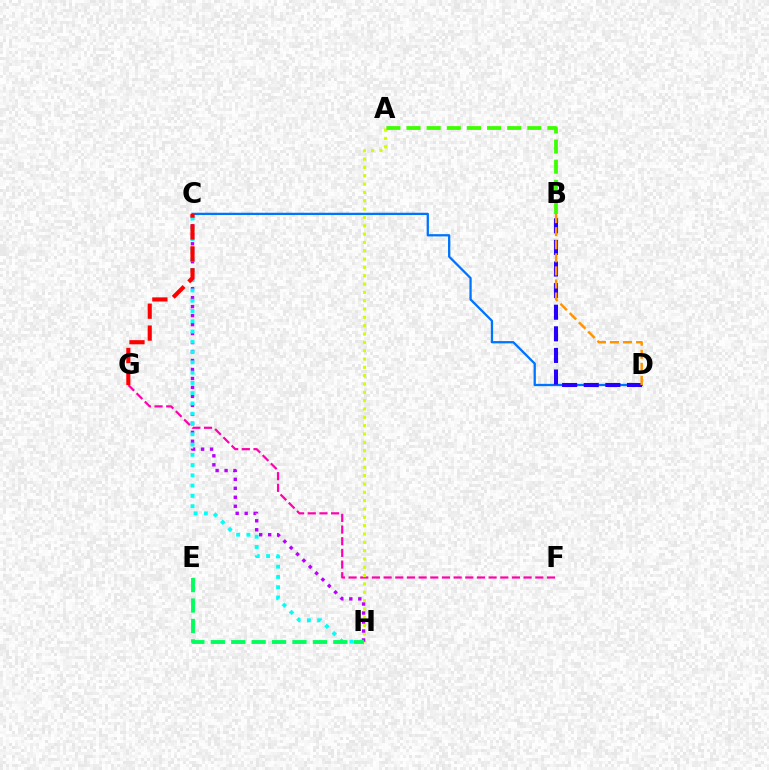{('F', 'G'): [{'color': '#ff00ac', 'line_style': 'dashed', 'thickness': 1.59}], ('A', 'H'): [{'color': '#d1ff00', 'line_style': 'dotted', 'thickness': 2.26}], ('A', 'B'): [{'color': '#3dff00', 'line_style': 'dashed', 'thickness': 2.73}], ('C', 'D'): [{'color': '#0074ff', 'line_style': 'solid', 'thickness': 1.64}], ('C', 'H'): [{'color': '#b900ff', 'line_style': 'dotted', 'thickness': 2.44}, {'color': '#00fff6', 'line_style': 'dotted', 'thickness': 2.79}], ('B', 'D'): [{'color': '#2500ff', 'line_style': 'dashed', 'thickness': 2.94}, {'color': '#ff9400', 'line_style': 'dashed', 'thickness': 1.78}], ('E', 'H'): [{'color': '#00ff5c', 'line_style': 'dashed', 'thickness': 2.77}], ('C', 'G'): [{'color': '#ff0000', 'line_style': 'dashed', 'thickness': 2.97}]}